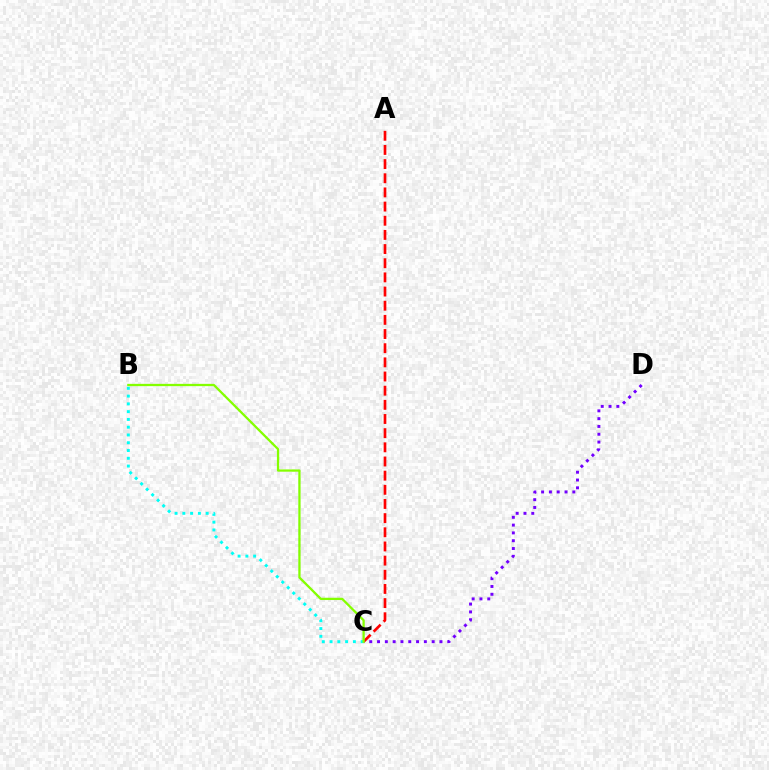{('C', 'D'): [{'color': '#7200ff', 'line_style': 'dotted', 'thickness': 2.12}], ('A', 'C'): [{'color': '#ff0000', 'line_style': 'dashed', 'thickness': 1.92}], ('B', 'C'): [{'color': '#00fff6', 'line_style': 'dotted', 'thickness': 2.11}, {'color': '#84ff00', 'line_style': 'solid', 'thickness': 1.65}]}